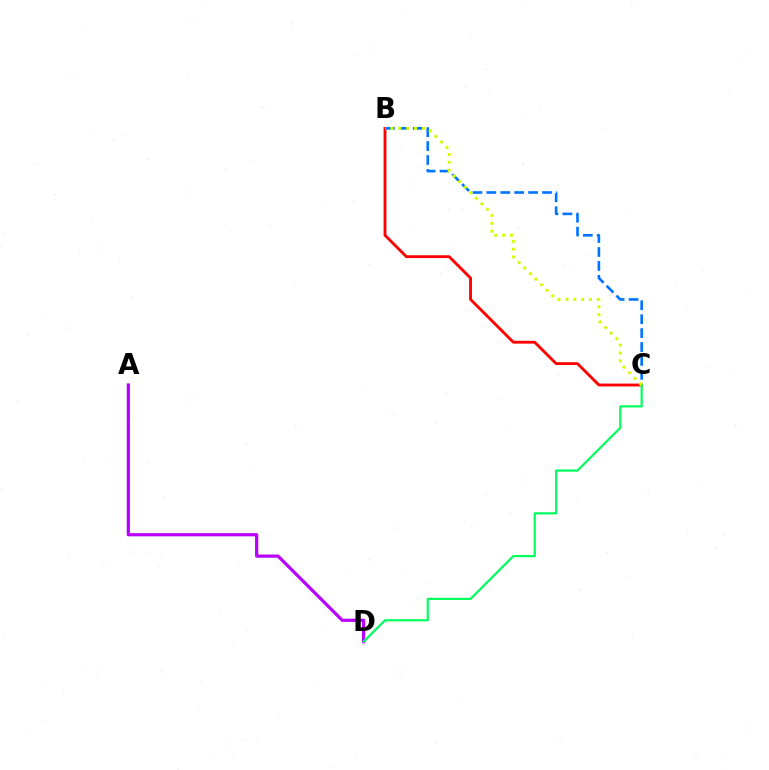{('B', 'C'): [{'color': '#ff0000', 'line_style': 'solid', 'thickness': 2.04}, {'color': '#0074ff', 'line_style': 'dashed', 'thickness': 1.89}, {'color': '#d1ff00', 'line_style': 'dotted', 'thickness': 2.14}], ('A', 'D'): [{'color': '#b900ff', 'line_style': 'solid', 'thickness': 2.31}], ('C', 'D'): [{'color': '#00ff5c', 'line_style': 'solid', 'thickness': 1.58}]}